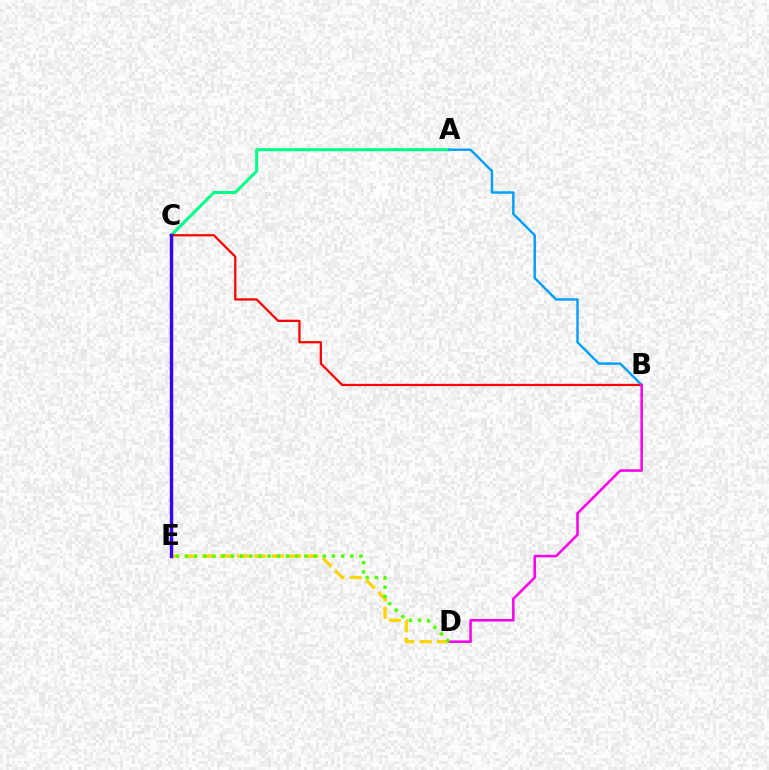{('A', 'C'): [{'color': '#00ff86', 'line_style': 'solid', 'thickness': 2.18}], ('D', 'E'): [{'color': '#ffd500', 'line_style': 'dashed', 'thickness': 2.36}, {'color': '#4fff00', 'line_style': 'dotted', 'thickness': 2.5}], ('B', 'C'): [{'color': '#ff0000', 'line_style': 'solid', 'thickness': 1.63}], ('A', 'B'): [{'color': '#009eff', 'line_style': 'solid', 'thickness': 1.75}], ('B', 'D'): [{'color': '#ff00ed', 'line_style': 'solid', 'thickness': 1.84}], ('C', 'E'): [{'color': '#3700ff', 'line_style': 'solid', 'thickness': 2.47}]}